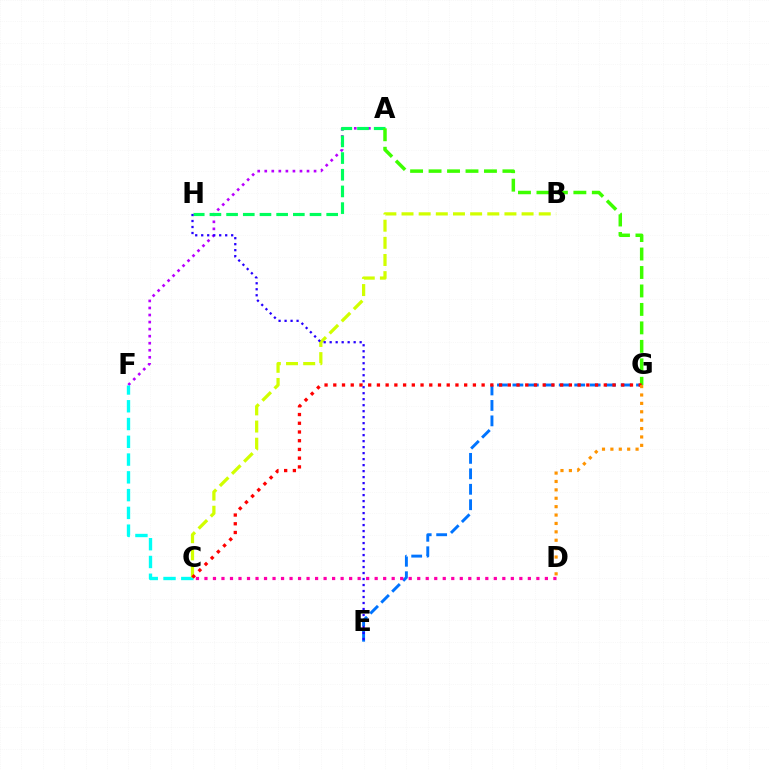{('A', 'F'): [{'color': '#b900ff', 'line_style': 'dotted', 'thickness': 1.91}], ('A', 'H'): [{'color': '#00ff5c', 'line_style': 'dashed', 'thickness': 2.27}], ('C', 'F'): [{'color': '#00fff6', 'line_style': 'dashed', 'thickness': 2.41}], ('B', 'C'): [{'color': '#d1ff00', 'line_style': 'dashed', 'thickness': 2.33}], ('E', 'G'): [{'color': '#0074ff', 'line_style': 'dashed', 'thickness': 2.1}], ('A', 'G'): [{'color': '#3dff00', 'line_style': 'dashed', 'thickness': 2.51}], ('C', 'G'): [{'color': '#ff0000', 'line_style': 'dotted', 'thickness': 2.37}], ('E', 'H'): [{'color': '#2500ff', 'line_style': 'dotted', 'thickness': 1.63}], ('D', 'G'): [{'color': '#ff9400', 'line_style': 'dotted', 'thickness': 2.28}], ('C', 'D'): [{'color': '#ff00ac', 'line_style': 'dotted', 'thickness': 2.31}]}